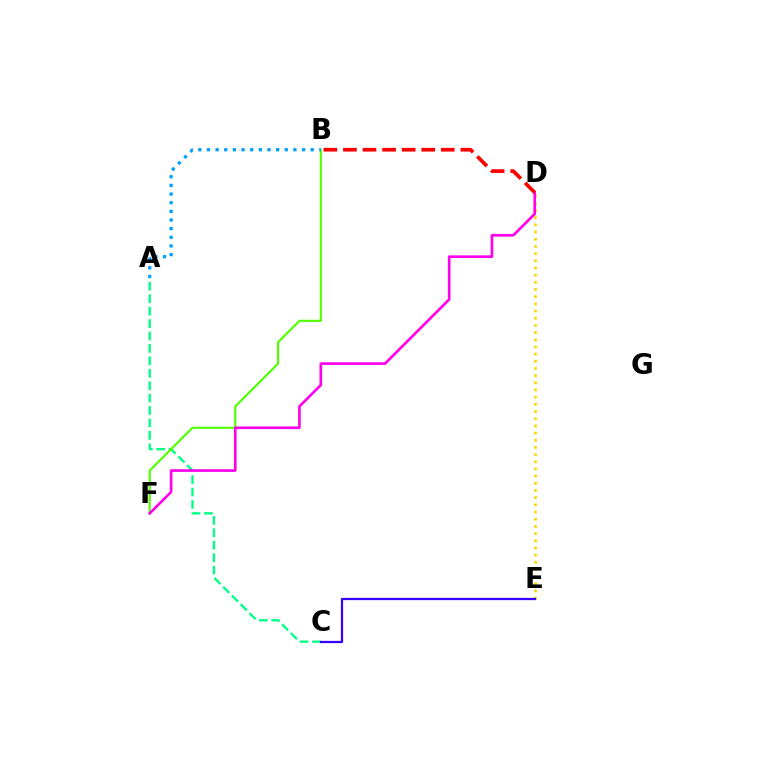{('A', 'C'): [{'color': '#00ff86', 'line_style': 'dashed', 'thickness': 1.69}], ('B', 'F'): [{'color': '#4fff00', 'line_style': 'solid', 'thickness': 1.53}], ('D', 'E'): [{'color': '#ffd500', 'line_style': 'dotted', 'thickness': 1.95}], ('D', 'F'): [{'color': '#ff00ed', 'line_style': 'solid', 'thickness': 1.91}], ('A', 'B'): [{'color': '#009eff', 'line_style': 'dotted', 'thickness': 2.35}], ('C', 'E'): [{'color': '#3700ff', 'line_style': 'solid', 'thickness': 1.62}], ('B', 'D'): [{'color': '#ff0000', 'line_style': 'dashed', 'thickness': 2.66}]}